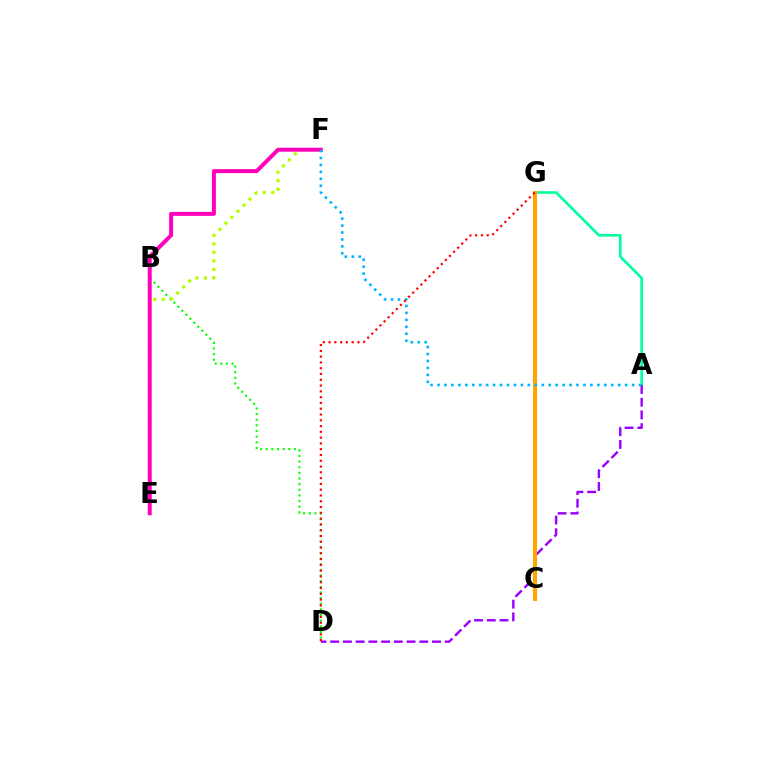{('B', 'D'): [{'color': '#08ff00', 'line_style': 'dotted', 'thickness': 1.53}], ('A', 'G'): [{'color': '#00ff9d', 'line_style': 'solid', 'thickness': 1.89}], ('A', 'D'): [{'color': '#9b00ff', 'line_style': 'dashed', 'thickness': 1.73}], ('E', 'F'): [{'color': '#b3ff00', 'line_style': 'dotted', 'thickness': 2.31}, {'color': '#ff00bd', 'line_style': 'solid', 'thickness': 2.85}], ('B', 'E'): [{'color': '#0010ff', 'line_style': 'dotted', 'thickness': 1.51}], ('C', 'G'): [{'color': '#ffa500', 'line_style': 'solid', 'thickness': 2.92}], ('A', 'F'): [{'color': '#00b5ff', 'line_style': 'dotted', 'thickness': 1.89}], ('D', 'G'): [{'color': '#ff0000', 'line_style': 'dotted', 'thickness': 1.57}]}